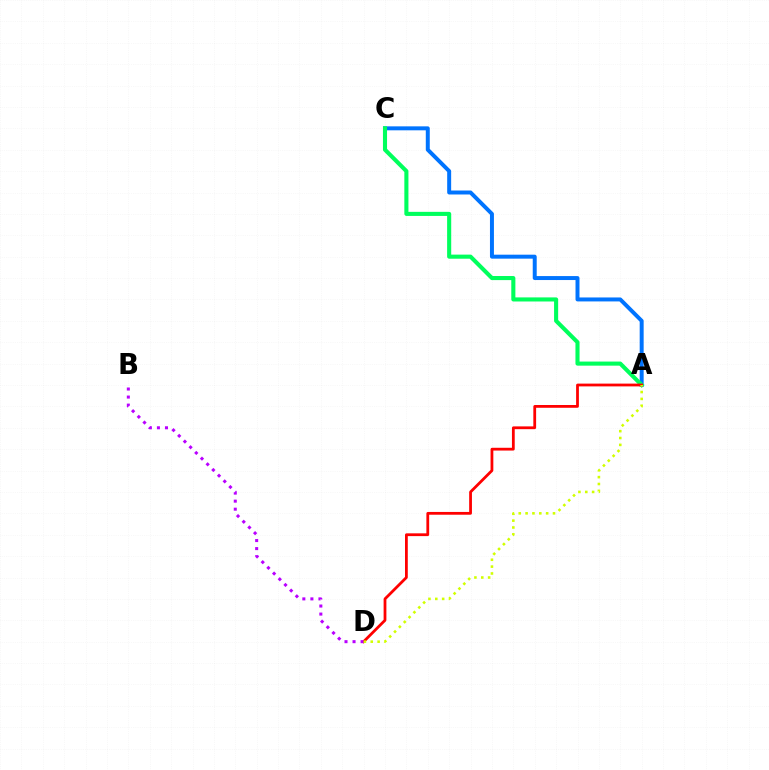{('A', 'C'): [{'color': '#0074ff', 'line_style': 'solid', 'thickness': 2.86}, {'color': '#00ff5c', 'line_style': 'solid', 'thickness': 2.95}], ('A', 'D'): [{'color': '#ff0000', 'line_style': 'solid', 'thickness': 2.0}, {'color': '#d1ff00', 'line_style': 'dotted', 'thickness': 1.86}], ('B', 'D'): [{'color': '#b900ff', 'line_style': 'dotted', 'thickness': 2.19}]}